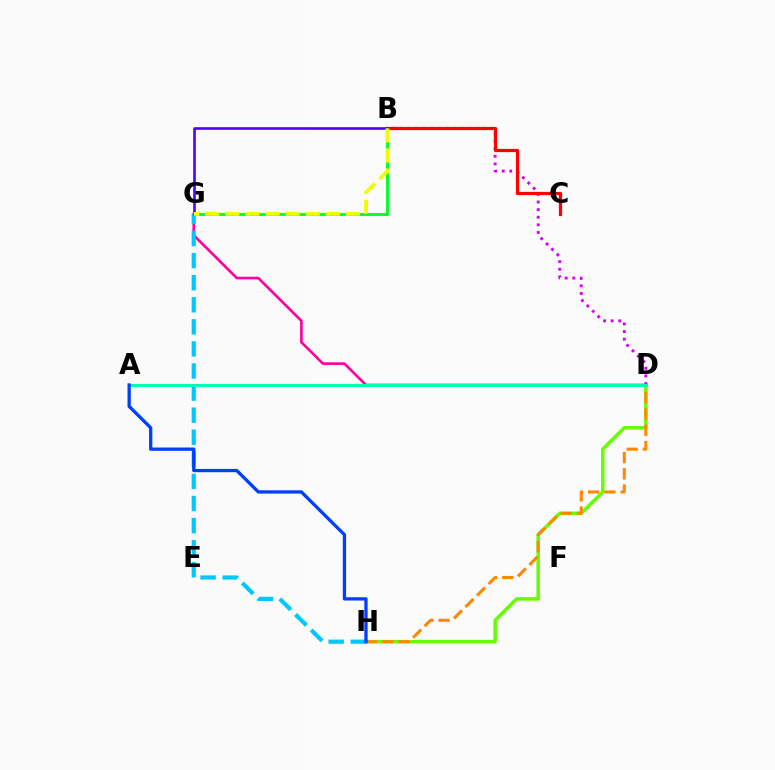{('D', 'G'): [{'color': '#ff00a0', 'line_style': 'solid', 'thickness': 1.9}], ('D', 'H'): [{'color': '#66ff00', 'line_style': 'solid', 'thickness': 2.53}, {'color': '#ff8800', 'line_style': 'dashed', 'thickness': 2.21}], ('B', 'G'): [{'color': '#00ff27', 'line_style': 'solid', 'thickness': 2.07}, {'color': '#4f00ff', 'line_style': 'solid', 'thickness': 1.88}, {'color': '#eeff00', 'line_style': 'dashed', 'thickness': 2.73}], ('G', 'H'): [{'color': '#00c7ff', 'line_style': 'dashed', 'thickness': 3.0}], ('B', 'D'): [{'color': '#d600ff', 'line_style': 'dotted', 'thickness': 2.07}], ('A', 'D'): [{'color': '#00ffaf', 'line_style': 'solid', 'thickness': 2.23}], ('A', 'H'): [{'color': '#003fff', 'line_style': 'solid', 'thickness': 2.37}], ('B', 'C'): [{'color': '#ff0000', 'line_style': 'solid', 'thickness': 2.33}]}